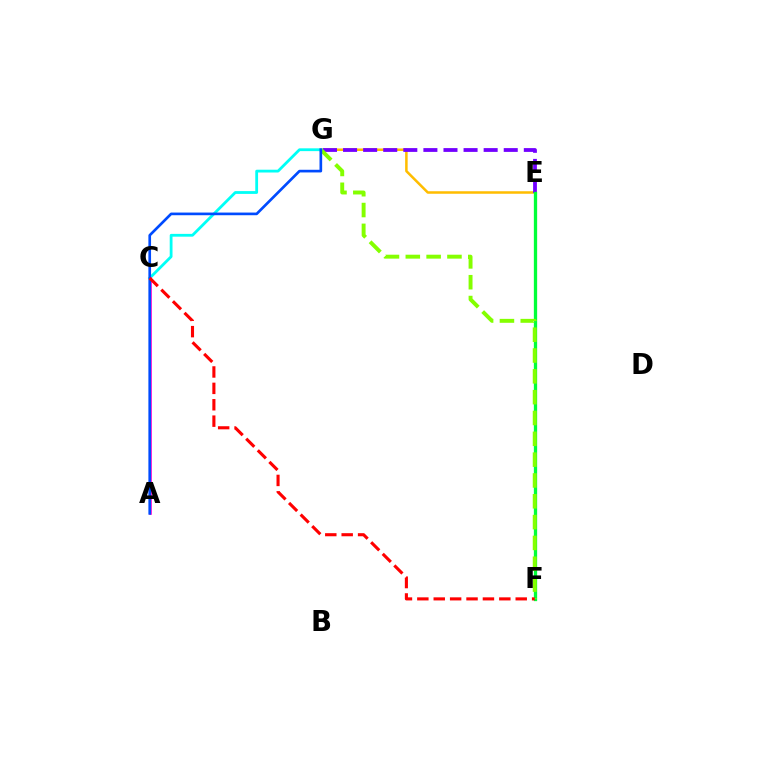{('E', 'G'): [{'color': '#ffbd00', 'line_style': 'solid', 'thickness': 1.81}, {'color': '#7200ff', 'line_style': 'dashed', 'thickness': 2.73}], ('E', 'F'): [{'color': '#00ff39', 'line_style': 'solid', 'thickness': 2.37}], ('F', 'G'): [{'color': '#84ff00', 'line_style': 'dashed', 'thickness': 2.83}], ('C', 'G'): [{'color': '#00fff6', 'line_style': 'solid', 'thickness': 2.01}], ('A', 'C'): [{'color': '#ff00cf', 'line_style': 'solid', 'thickness': 1.89}], ('A', 'G'): [{'color': '#004bff', 'line_style': 'solid', 'thickness': 1.92}], ('C', 'F'): [{'color': '#ff0000', 'line_style': 'dashed', 'thickness': 2.23}]}